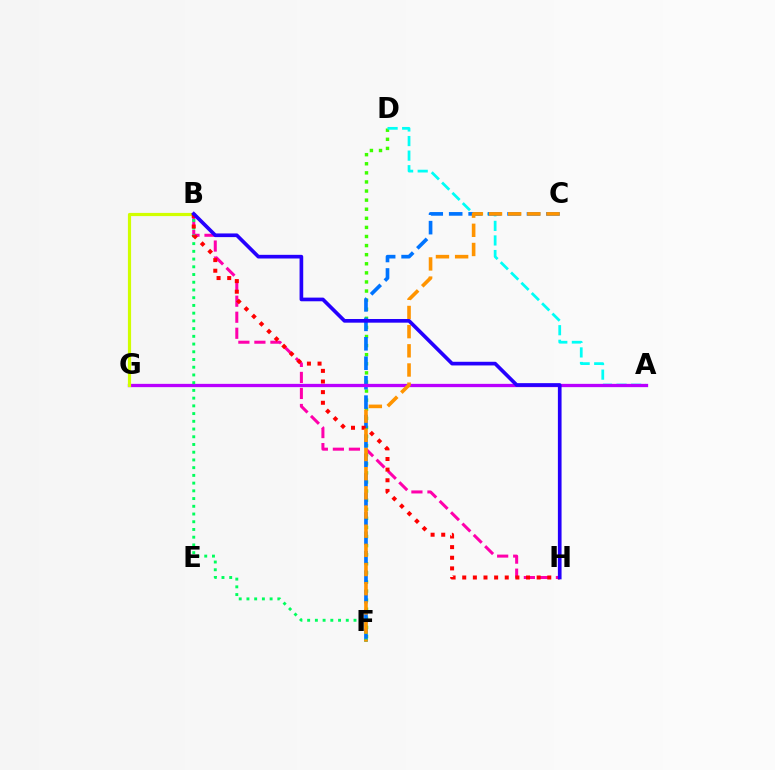{('D', 'F'): [{'color': '#3dff00', 'line_style': 'dotted', 'thickness': 2.47}], ('A', 'D'): [{'color': '#00fff6', 'line_style': 'dashed', 'thickness': 1.98}], ('B', 'H'): [{'color': '#ff00ac', 'line_style': 'dashed', 'thickness': 2.18}, {'color': '#ff0000', 'line_style': 'dotted', 'thickness': 2.89}, {'color': '#2500ff', 'line_style': 'solid', 'thickness': 2.64}], ('C', 'F'): [{'color': '#0074ff', 'line_style': 'dashed', 'thickness': 2.64}, {'color': '#ff9400', 'line_style': 'dashed', 'thickness': 2.6}], ('A', 'G'): [{'color': '#b900ff', 'line_style': 'solid', 'thickness': 2.37}], ('B', 'G'): [{'color': '#d1ff00', 'line_style': 'solid', 'thickness': 2.29}], ('B', 'F'): [{'color': '#00ff5c', 'line_style': 'dotted', 'thickness': 2.1}]}